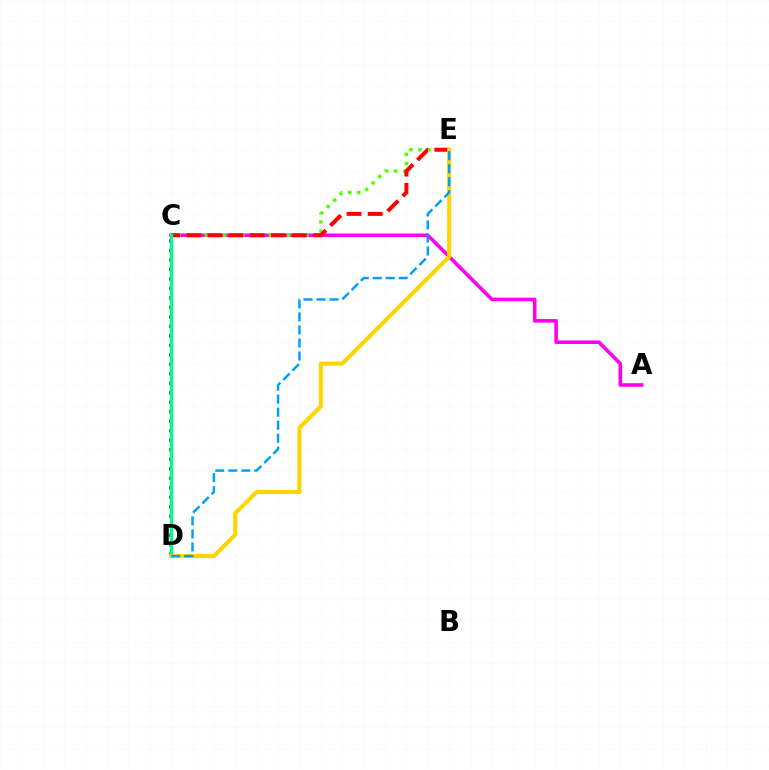{('A', 'C'): [{'color': '#ff00ed', 'line_style': 'solid', 'thickness': 2.57}], ('C', 'E'): [{'color': '#4fff00', 'line_style': 'dotted', 'thickness': 2.48}, {'color': '#ff0000', 'line_style': 'dashed', 'thickness': 2.87}], ('C', 'D'): [{'color': '#3700ff', 'line_style': 'dotted', 'thickness': 2.58}, {'color': '#00ff86', 'line_style': 'solid', 'thickness': 2.43}], ('D', 'E'): [{'color': '#ffd500', 'line_style': 'solid', 'thickness': 2.94}, {'color': '#009eff', 'line_style': 'dashed', 'thickness': 1.77}]}